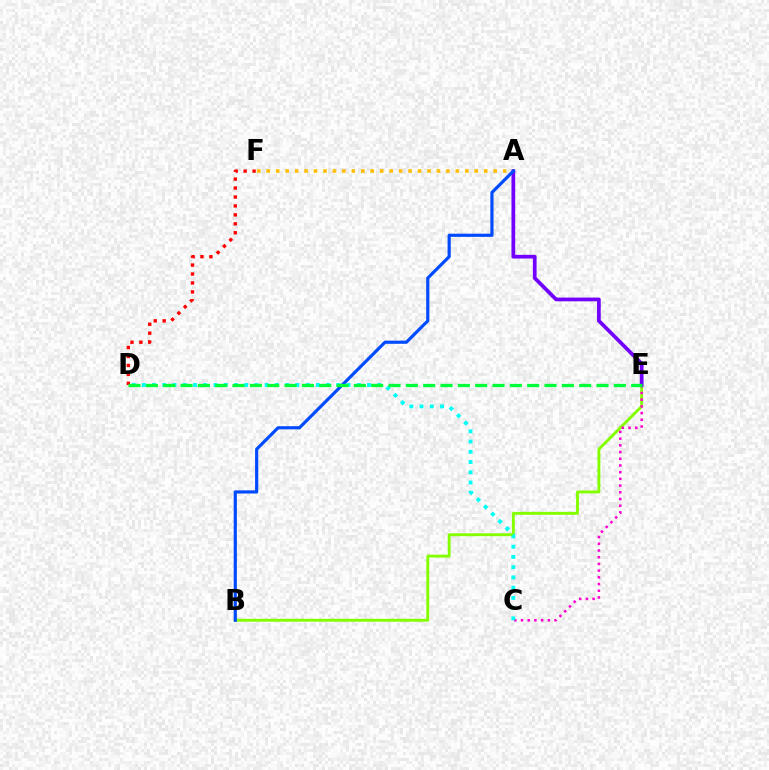{('A', 'F'): [{'color': '#ffbd00', 'line_style': 'dotted', 'thickness': 2.57}], ('B', 'E'): [{'color': '#84ff00', 'line_style': 'solid', 'thickness': 2.09}], ('C', 'E'): [{'color': '#ff00cf', 'line_style': 'dotted', 'thickness': 1.82}], ('C', 'D'): [{'color': '#00fff6', 'line_style': 'dotted', 'thickness': 2.78}], ('D', 'F'): [{'color': '#ff0000', 'line_style': 'dotted', 'thickness': 2.43}], ('A', 'E'): [{'color': '#7200ff', 'line_style': 'solid', 'thickness': 2.68}], ('A', 'B'): [{'color': '#004bff', 'line_style': 'solid', 'thickness': 2.29}], ('D', 'E'): [{'color': '#00ff39', 'line_style': 'dashed', 'thickness': 2.35}]}